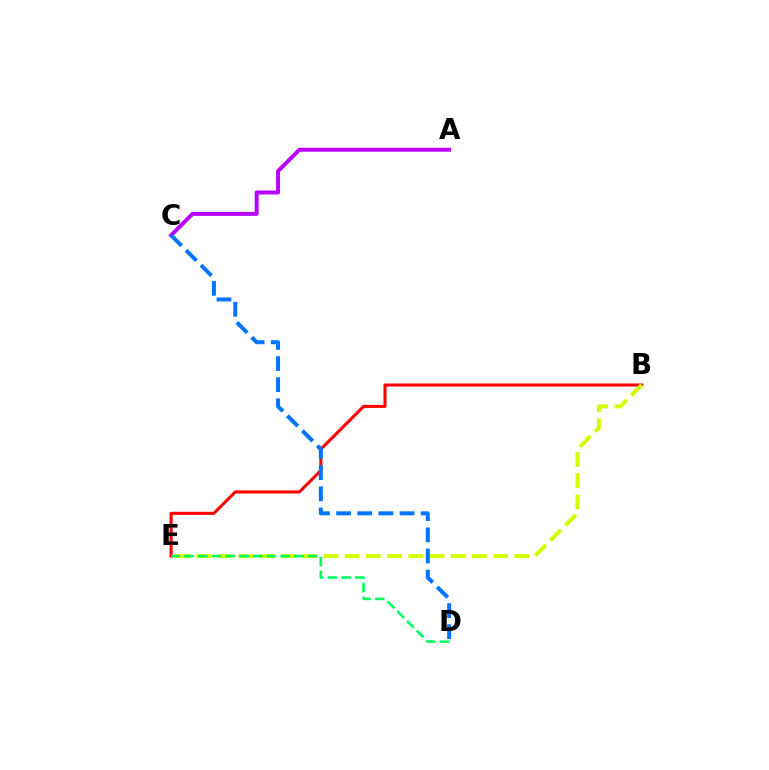{('B', 'E'): [{'color': '#ff0000', 'line_style': 'solid', 'thickness': 2.2}, {'color': '#d1ff00', 'line_style': 'dashed', 'thickness': 2.88}], ('A', 'C'): [{'color': '#b900ff', 'line_style': 'solid', 'thickness': 2.85}], ('C', 'D'): [{'color': '#0074ff', 'line_style': 'dashed', 'thickness': 2.87}], ('D', 'E'): [{'color': '#00ff5c', 'line_style': 'dashed', 'thickness': 1.87}]}